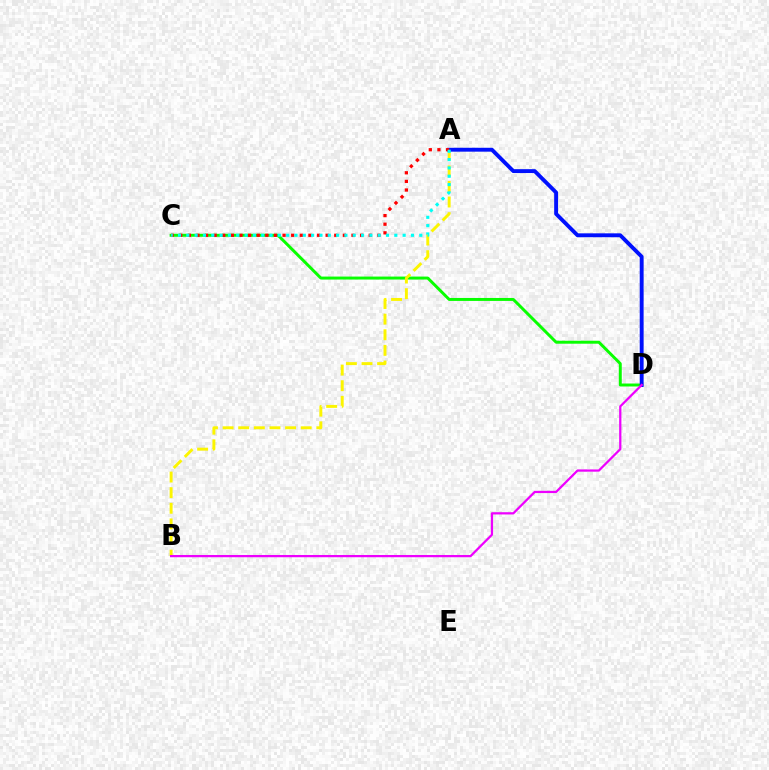{('C', 'D'): [{'color': '#08ff00', 'line_style': 'solid', 'thickness': 2.13}], ('A', 'B'): [{'color': '#fcf500', 'line_style': 'dashed', 'thickness': 2.12}], ('A', 'D'): [{'color': '#0010ff', 'line_style': 'solid', 'thickness': 2.8}], ('A', 'C'): [{'color': '#ff0000', 'line_style': 'dotted', 'thickness': 2.34}, {'color': '#00fff6', 'line_style': 'dotted', 'thickness': 2.26}], ('B', 'D'): [{'color': '#ee00ff', 'line_style': 'solid', 'thickness': 1.62}]}